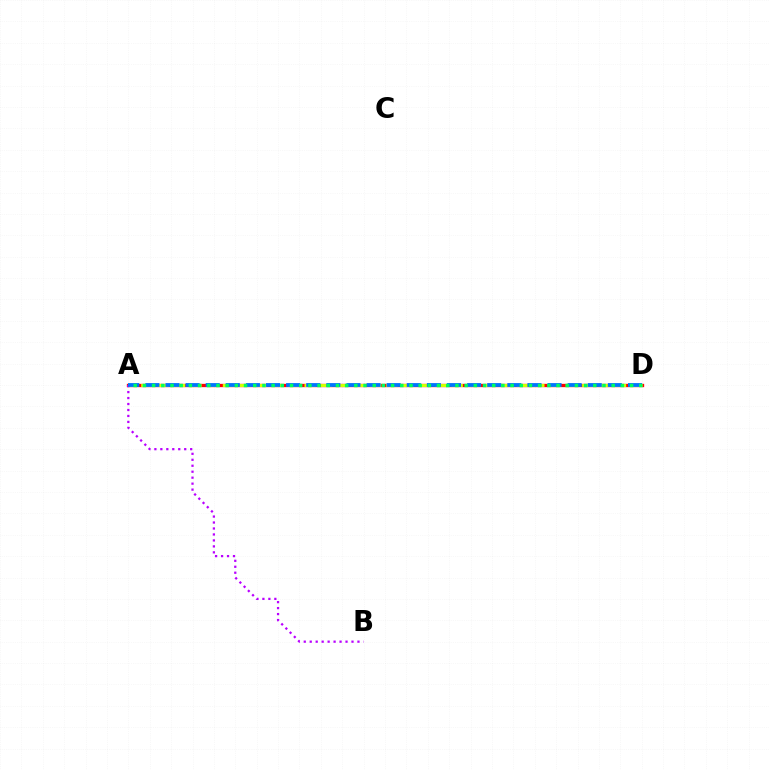{('A', 'D'): [{'color': '#ff0000', 'line_style': 'solid', 'thickness': 2.38}, {'color': '#d1ff00', 'line_style': 'dashed', 'thickness': 2.22}, {'color': '#0074ff', 'line_style': 'dashed', 'thickness': 2.73}, {'color': '#00ff5c', 'line_style': 'dotted', 'thickness': 2.5}], ('A', 'B'): [{'color': '#b900ff', 'line_style': 'dotted', 'thickness': 1.62}]}